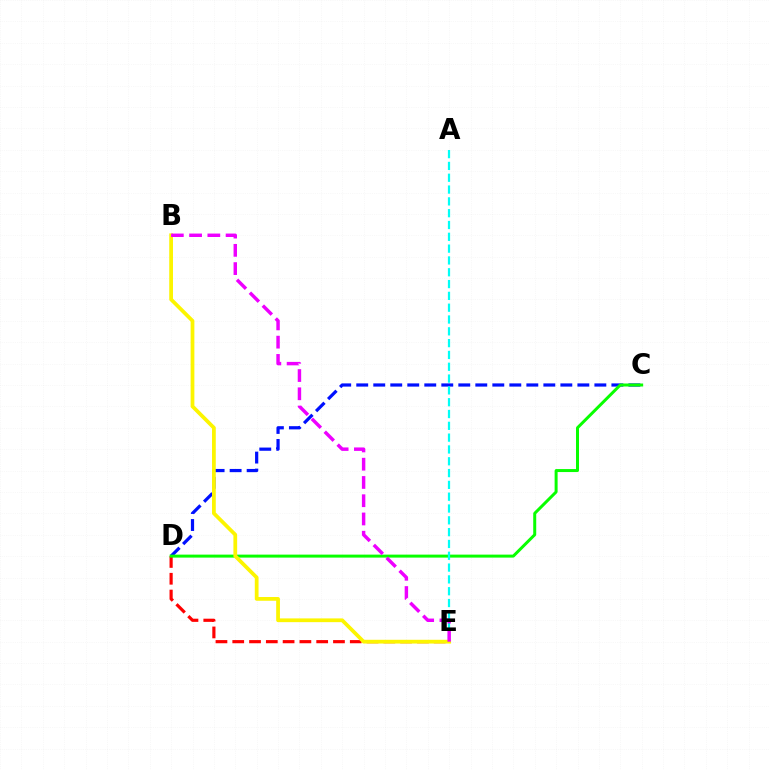{('D', 'E'): [{'color': '#ff0000', 'line_style': 'dashed', 'thickness': 2.28}], ('C', 'D'): [{'color': '#0010ff', 'line_style': 'dashed', 'thickness': 2.31}, {'color': '#08ff00', 'line_style': 'solid', 'thickness': 2.15}], ('A', 'E'): [{'color': '#00fff6', 'line_style': 'dashed', 'thickness': 1.6}], ('B', 'E'): [{'color': '#fcf500', 'line_style': 'solid', 'thickness': 2.7}, {'color': '#ee00ff', 'line_style': 'dashed', 'thickness': 2.48}]}